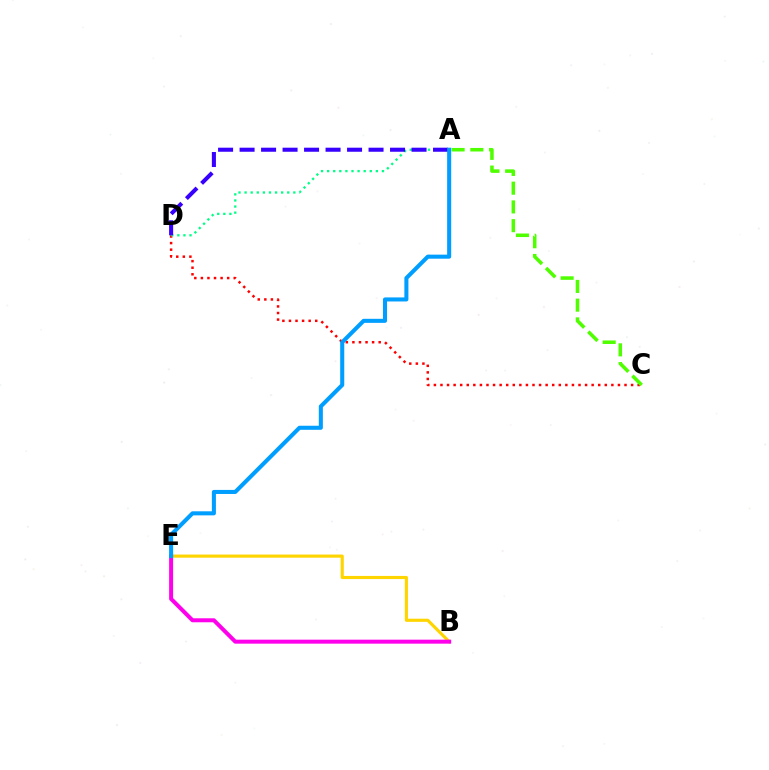{('C', 'D'): [{'color': '#ff0000', 'line_style': 'dotted', 'thickness': 1.79}], ('B', 'E'): [{'color': '#ffd500', 'line_style': 'solid', 'thickness': 2.25}, {'color': '#ff00ed', 'line_style': 'solid', 'thickness': 2.87}], ('A', 'D'): [{'color': '#00ff86', 'line_style': 'dotted', 'thickness': 1.66}, {'color': '#3700ff', 'line_style': 'dashed', 'thickness': 2.92}], ('A', 'C'): [{'color': '#4fff00', 'line_style': 'dashed', 'thickness': 2.55}], ('A', 'E'): [{'color': '#009eff', 'line_style': 'solid', 'thickness': 2.92}]}